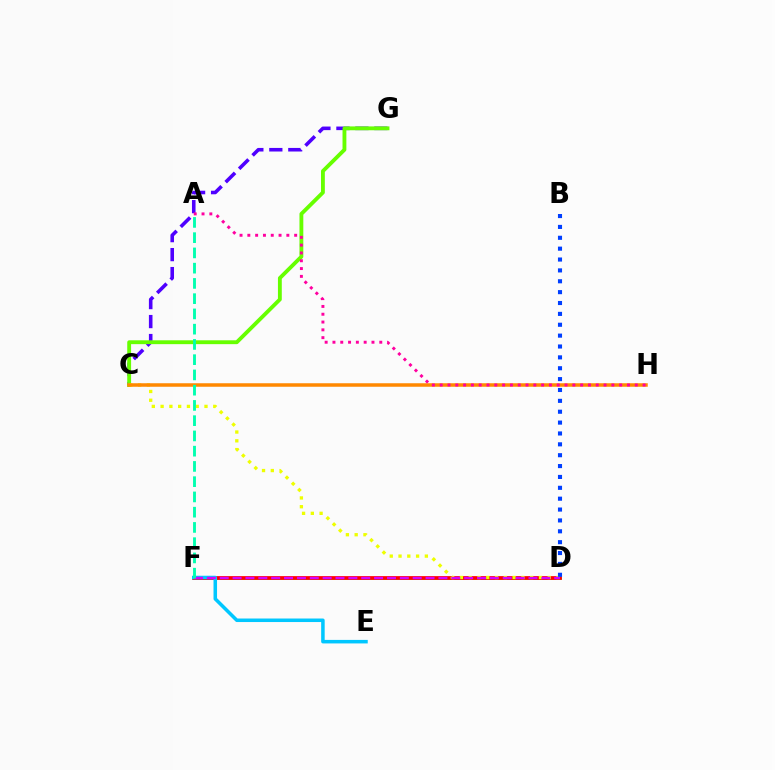{('C', 'G'): [{'color': '#4f00ff', 'line_style': 'dashed', 'thickness': 2.58}, {'color': '#66ff00', 'line_style': 'solid', 'thickness': 2.77}], ('D', 'F'): [{'color': '#00ff27', 'line_style': 'solid', 'thickness': 1.81}, {'color': '#ff0000', 'line_style': 'solid', 'thickness': 2.7}, {'color': '#d600ff', 'line_style': 'dashed', 'thickness': 1.75}], ('C', 'D'): [{'color': '#eeff00', 'line_style': 'dotted', 'thickness': 2.39}], ('E', 'F'): [{'color': '#00c7ff', 'line_style': 'solid', 'thickness': 2.54}], ('C', 'H'): [{'color': '#ff8800', 'line_style': 'solid', 'thickness': 2.53}], ('A', 'F'): [{'color': '#00ffaf', 'line_style': 'dashed', 'thickness': 2.07}], ('A', 'H'): [{'color': '#ff00a0', 'line_style': 'dotted', 'thickness': 2.12}], ('B', 'D'): [{'color': '#003fff', 'line_style': 'dotted', 'thickness': 2.95}]}